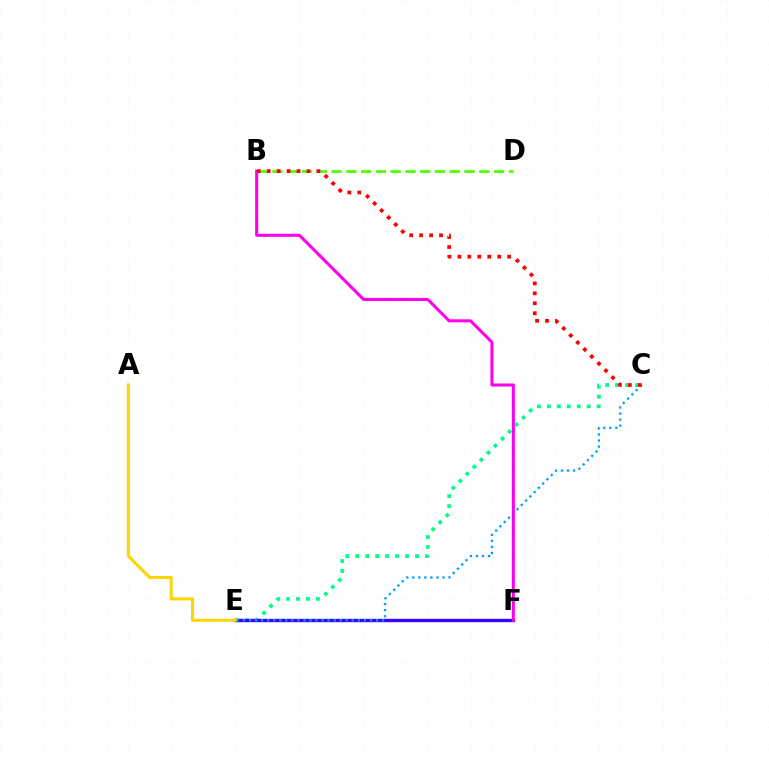{('C', 'E'): [{'color': '#00ff86', 'line_style': 'dotted', 'thickness': 2.7}, {'color': '#009eff', 'line_style': 'dotted', 'thickness': 1.64}], ('B', 'D'): [{'color': '#4fff00', 'line_style': 'dashed', 'thickness': 2.01}], ('E', 'F'): [{'color': '#3700ff', 'line_style': 'solid', 'thickness': 2.41}], ('B', 'F'): [{'color': '#ff00ed', 'line_style': 'solid', 'thickness': 2.21}], ('A', 'E'): [{'color': '#ffd500', 'line_style': 'solid', 'thickness': 2.23}], ('B', 'C'): [{'color': '#ff0000', 'line_style': 'dotted', 'thickness': 2.7}]}